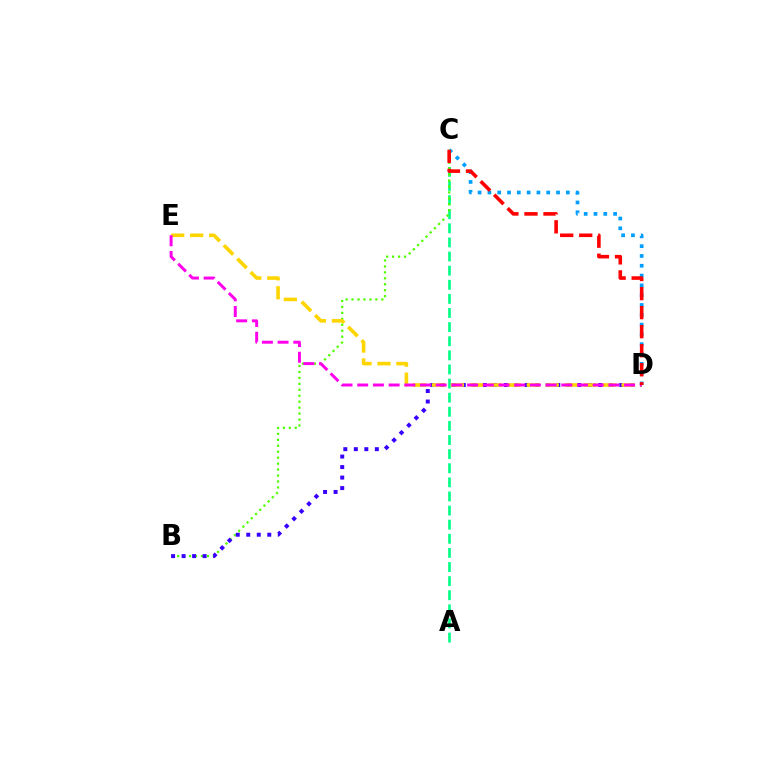{('C', 'D'): [{'color': '#009eff', 'line_style': 'dotted', 'thickness': 2.66}, {'color': '#ff0000', 'line_style': 'dashed', 'thickness': 2.59}], ('A', 'C'): [{'color': '#00ff86', 'line_style': 'dashed', 'thickness': 1.92}], ('B', 'C'): [{'color': '#4fff00', 'line_style': 'dotted', 'thickness': 1.62}], ('B', 'D'): [{'color': '#3700ff', 'line_style': 'dotted', 'thickness': 2.85}], ('D', 'E'): [{'color': '#ffd500', 'line_style': 'dashed', 'thickness': 2.58}, {'color': '#ff00ed', 'line_style': 'dashed', 'thickness': 2.13}]}